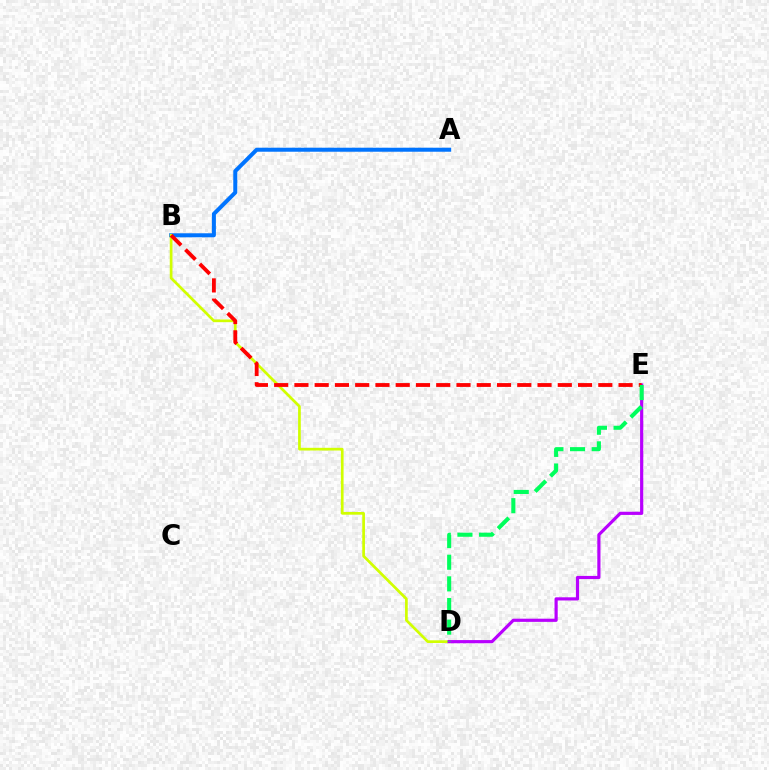{('A', 'B'): [{'color': '#0074ff', 'line_style': 'solid', 'thickness': 2.89}], ('B', 'D'): [{'color': '#d1ff00', 'line_style': 'solid', 'thickness': 1.95}], ('D', 'E'): [{'color': '#b900ff', 'line_style': 'solid', 'thickness': 2.29}, {'color': '#00ff5c', 'line_style': 'dashed', 'thickness': 2.94}], ('B', 'E'): [{'color': '#ff0000', 'line_style': 'dashed', 'thickness': 2.75}]}